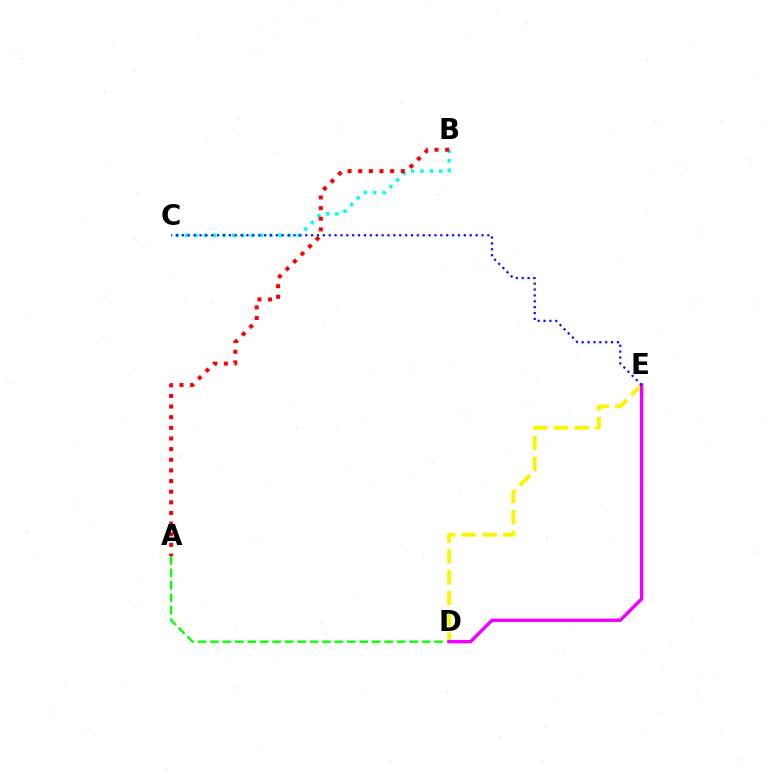{('B', 'C'): [{'color': '#00fff6', 'line_style': 'dotted', 'thickness': 2.54}], ('A', 'D'): [{'color': '#08ff00', 'line_style': 'dashed', 'thickness': 1.69}], ('A', 'B'): [{'color': '#ff0000', 'line_style': 'dotted', 'thickness': 2.89}], ('D', 'E'): [{'color': '#fcf500', 'line_style': 'dashed', 'thickness': 2.82}, {'color': '#ee00ff', 'line_style': 'solid', 'thickness': 2.44}], ('C', 'E'): [{'color': '#0010ff', 'line_style': 'dotted', 'thickness': 1.6}]}